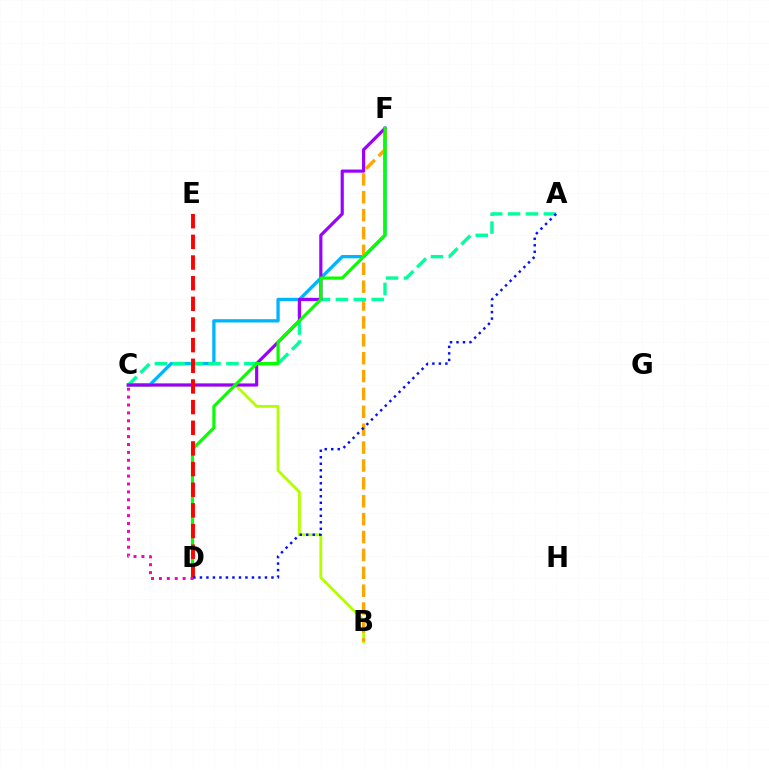{('C', 'F'): [{'color': '#00b5ff', 'line_style': 'solid', 'thickness': 2.38}, {'color': '#9b00ff', 'line_style': 'solid', 'thickness': 2.28}], ('B', 'C'): [{'color': '#b3ff00', 'line_style': 'solid', 'thickness': 2.05}], ('B', 'F'): [{'color': '#ffa500', 'line_style': 'dashed', 'thickness': 2.43}], ('A', 'C'): [{'color': '#00ff9d', 'line_style': 'dashed', 'thickness': 2.43}], ('D', 'F'): [{'color': '#08ff00', 'line_style': 'solid', 'thickness': 2.27}], ('D', 'E'): [{'color': '#ff0000', 'line_style': 'dashed', 'thickness': 2.81}], ('C', 'D'): [{'color': '#ff00bd', 'line_style': 'dotted', 'thickness': 2.15}], ('A', 'D'): [{'color': '#0010ff', 'line_style': 'dotted', 'thickness': 1.77}]}